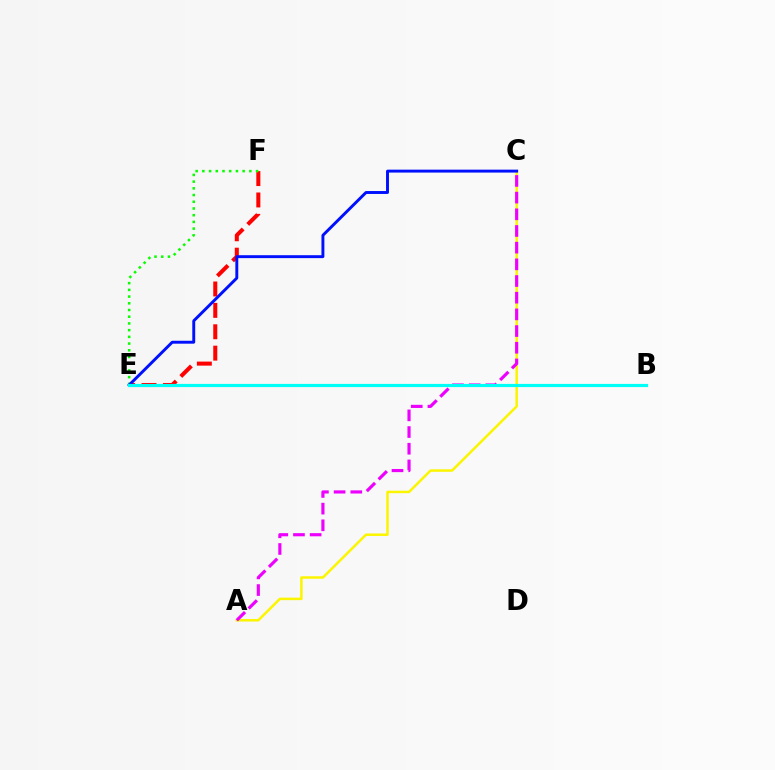{('A', 'C'): [{'color': '#fcf500', 'line_style': 'solid', 'thickness': 1.8}, {'color': '#ee00ff', 'line_style': 'dashed', 'thickness': 2.27}], ('E', 'F'): [{'color': '#ff0000', 'line_style': 'dashed', 'thickness': 2.91}, {'color': '#08ff00', 'line_style': 'dotted', 'thickness': 1.82}], ('C', 'E'): [{'color': '#0010ff', 'line_style': 'solid', 'thickness': 2.11}], ('B', 'E'): [{'color': '#00fff6', 'line_style': 'solid', 'thickness': 2.29}]}